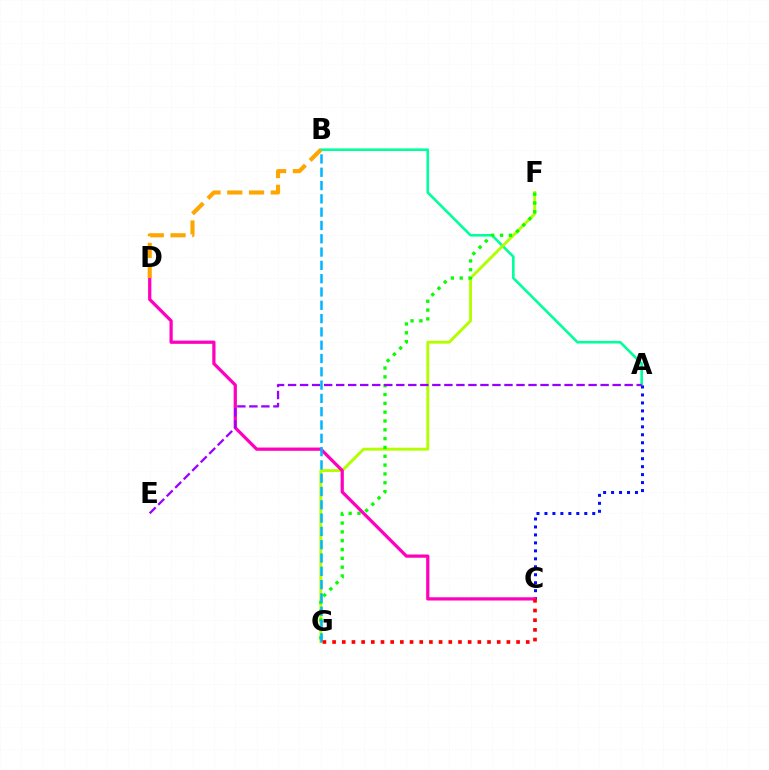{('A', 'B'): [{'color': '#00ff9d', 'line_style': 'solid', 'thickness': 1.88}], ('F', 'G'): [{'color': '#b3ff00', 'line_style': 'solid', 'thickness': 2.1}, {'color': '#08ff00', 'line_style': 'dotted', 'thickness': 2.4}], ('A', 'C'): [{'color': '#0010ff', 'line_style': 'dotted', 'thickness': 2.16}], ('C', 'D'): [{'color': '#ff00bd', 'line_style': 'solid', 'thickness': 2.33}], ('A', 'E'): [{'color': '#9b00ff', 'line_style': 'dashed', 'thickness': 1.63}], ('B', 'G'): [{'color': '#00b5ff', 'line_style': 'dashed', 'thickness': 1.81}], ('B', 'D'): [{'color': '#ffa500', 'line_style': 'dashed', 'thickness': 2.95}], ('C', 'G'): [{'color': '#ff0000', 'line_style': 'dotted', 'thickness': 2.63}]}